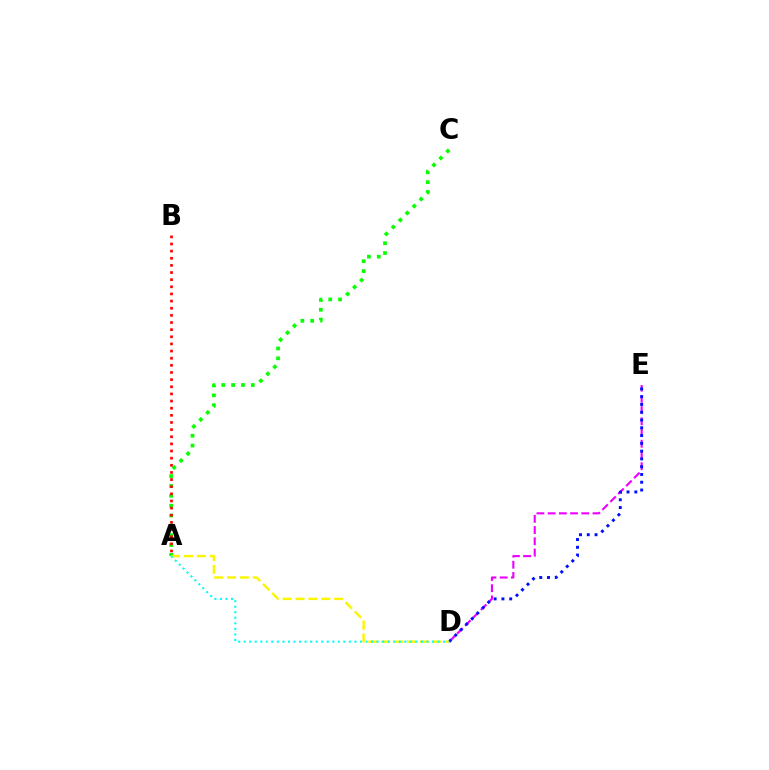{('A', 'C'): [{'color': '#08ff00', 'line_style': 'dotted', 'thickness': 2.68}], ('D', 'E'): [{'color': '#ee00ff', 'line_style': 'dashed', 'thickness': 1.52}, {'color': '#0010ff', 'line_style': 'dotted', 'thickness': 2.11}], ('A', 'D'): [{'color': '#fcf500', 'line_style': 'dashed', 'thickness': 1.75}, {'color': '#00fff6', 'line_style': 'dotted', 'thickness': 1.51}], ('A', 'B'): [{'color': '#ff0000', 'line_style': 'dotted', 'thickness': 1.94}]}